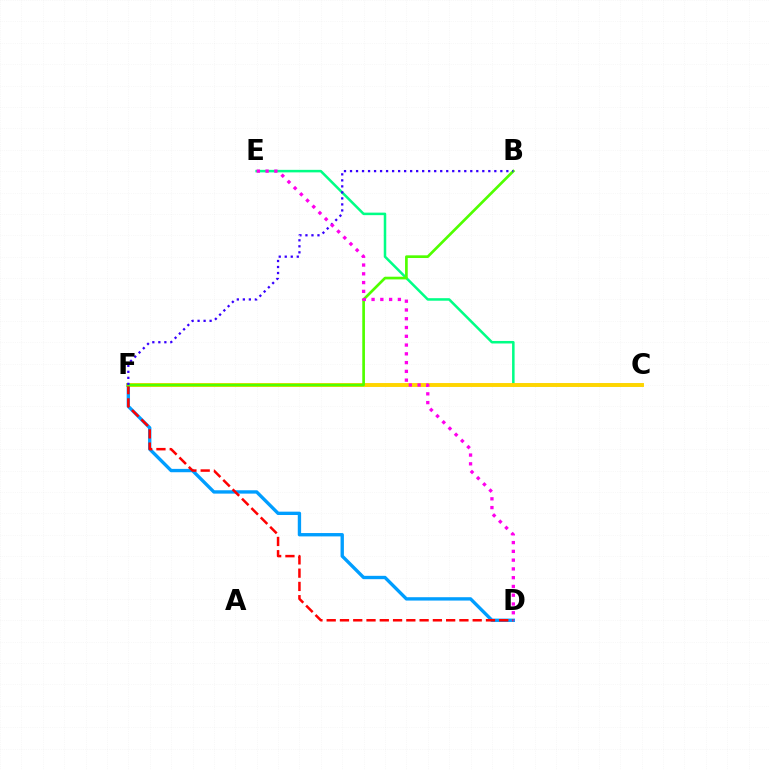{('C', 'E'): [{'color': '#00ff86', 'line_style': 'solid', 'thickness': 1.82}], ('C', 'F'): [{'color': '#ffd500', 'line_style': 'solid', 'thickness': 2.81}], ('D', 'F'): [{'color': '#009eff', 'line_style': 'solid', 'thickness': 2.41}, {'color': '#ff0000', 'line_style': 'dashed', 'thickness': 1.8}], ('B', 'F'): [{'color': '#4fff00', 'line_style': 'solid', 'thickness': 1.93}, {'color': '#3700ff', 'line_style': 'dotted', 'thickness': 1.63}], ('D', 'E'): [{'color': '#ff00ed', 'line_style': 'dotted', 'thickness': 2.38}]}